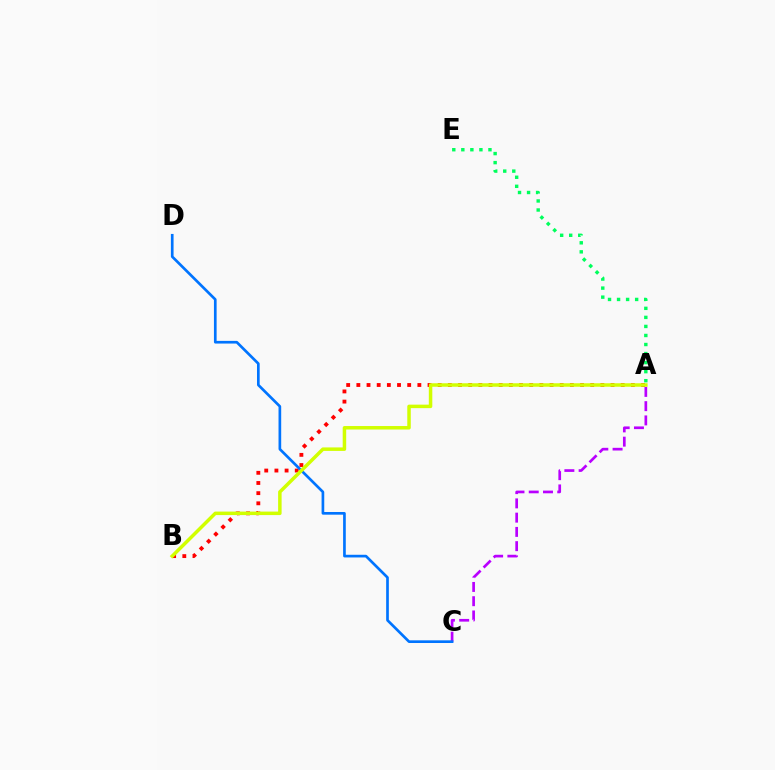{('A', 'B'): [{'color': '#ff0000', 'line_style': 'dotted', 'thickness': 2.76}, {'color': '#d1ff00', 'line_style': 'solid', 'thickness': 2.51}], ('A', 'C'): [{'color': '#b900ff', 'line_style': 'dashed', 'thickness': 1.94}], ('A', 'E'): [{'color': '#00ff5c', 'line_style': 'dotted', 'thickness': 2.46}], ('C', 'D'): [{'color': '#0074ff', 'line_style': 'solid', 'thickness': 1.93}]}